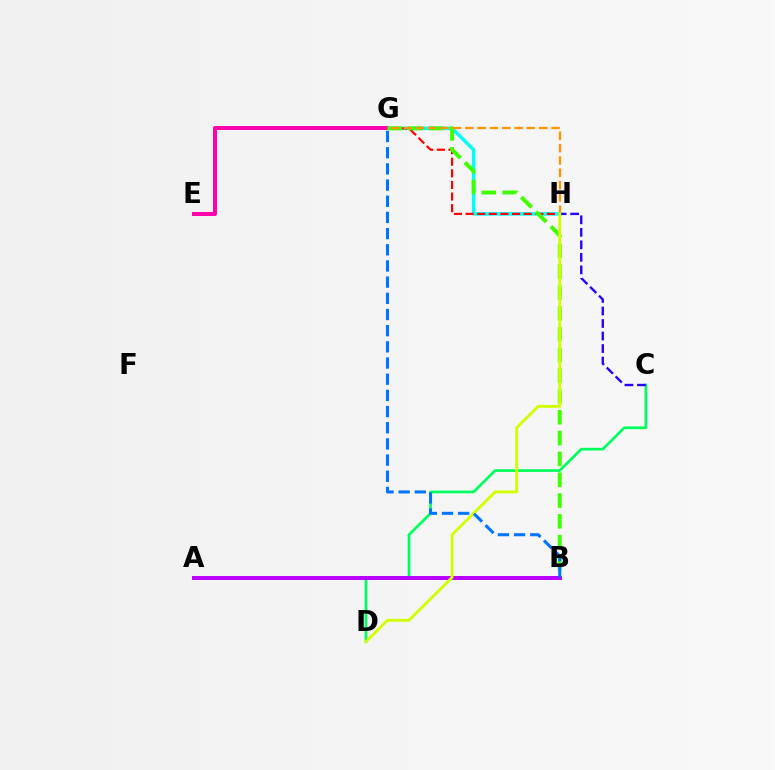{('G', 'H'): [{'color': '#00fff6', 'line_style': 'solid', 'thickness': 2.51}, {'color': '#ff0000', 'line_style': 'dashed', 'thickness': 1.58}, {'color': '#ff9400', 'line_style': 'dashed', 'thickness': 1.67}], ('C', 'D'): [{'color': '#00ff5c', 'line_style': 'solid', 'thickness': 1.96}], ('C', 'H'): [{'color': '#2500ff', 'line_style': 'dashed', 'thickness': 1.7}], ('E', 'G'): [{'color': '#ff00ac', 'line_style': 'solid', 'thickness': 2.88}], ('B', 'G'): [{'color': '#3dff00', 'line_style': 'dashed', 'thickness': 2.83}, {'color': '#0074ff', 'line_style': 'dashed', 'thickness': 2.2}], ('A', 'B'): [{'color': '#b900ff', 'line_style': 'solid', 'thickness': 2.86}], ('D', 'H'): [{'color': '#d1ff00', 'line_style': 'solid', 'thickness': 2.05}]}